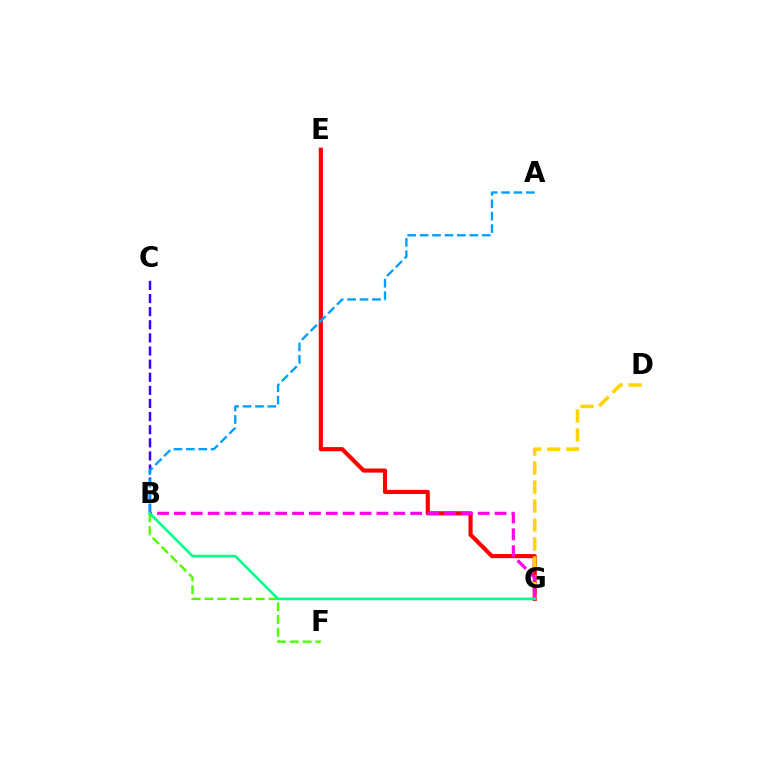{('E', 'G'): [{'color': '#ff0000', 'line_style': 'solid', 'thickness': 2.98}], ('B', 'C'): [{'color': '#3700ff', 'line_style': 'dashed', 'thickness': 1.78}], ('D', 'G'): [{'color': '#ffd500', 'line_style': 'dashed', 'thickness': 2.58}], ('B', 'F'): [{'color': '#4fff00', 'line_style': 'dashed', 'thickness': 1.74}], ('A', 'B'): [{'color': '#009eff', 'line_style': 'dashed', 'thickness': 1.69}], ('B', 'G'): [{'color': '#ff00ed', 'line_style': 'dashed', 'thickness': 2.29}, {'color': '#00ff86', 'line_style': 'solid', 'thickness': 1.88}]}